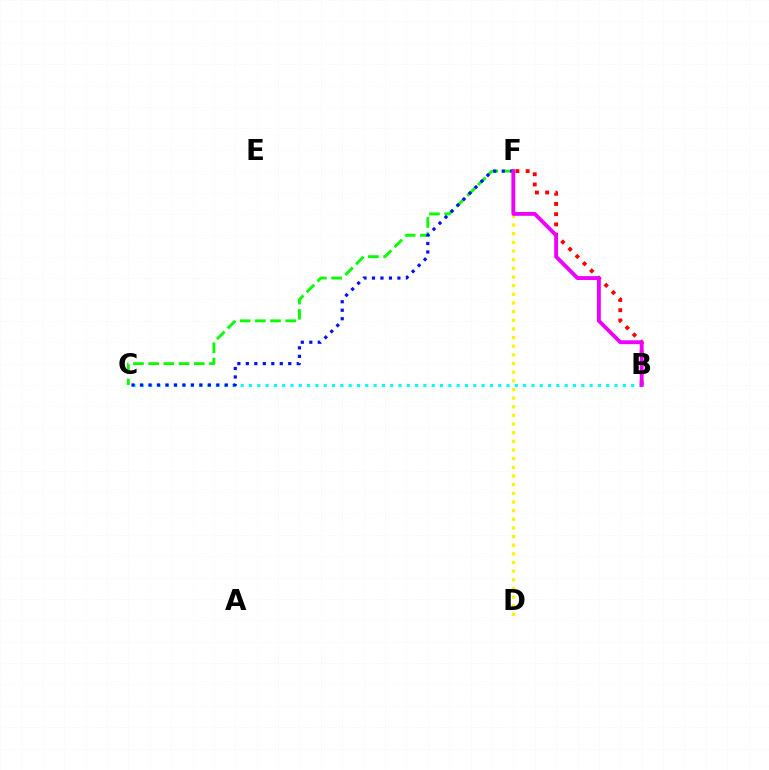{('C', 'F'): [{'color': '#08ff00', 'line_style': 'dashed', 'thickness': 2.07}, {'color': '#0010ff', 'line_style': 'dotted', 'thickness': 2.3}], ('B', 'F'): [{'color': '#ff0000', 'line_style': 'dotted', 'thickness': 2.78}, {'color': '#ee00ff', 'line_style': 'solid', 'thickness': 2.78}], ('B', 'C'): [{'color': '#00fff6', 'line_style': 'dotted', 'thickness': 2.26}], ('D', 'F'): [{'color': '#fcf500', 'line_style': 'dotted', 'thickness': 2.35}]}